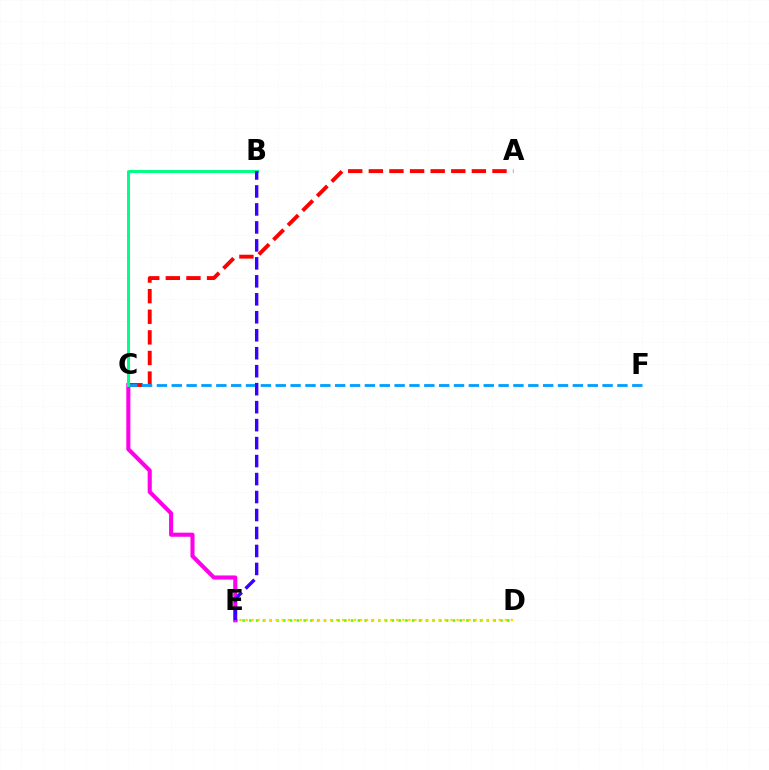{('D', 'E'): [{'color': '#4fff00', 'line_style': 'dotted', 'thickness': 1.84}, {'color': '#ffd500', 'line_style': 'dotted', 'thickness': 1.64}], ('C', 'E'): [{'color': '#ff00ed', 'line_style': 'solid', 'thickness': 2.94}], ('A', 'C'): [{'color': '#ff0000', 'line_style': 'dashed', 'thickness': 2.8}], ('C', 'F'): [{'color': '#009eff', 'line_style': 'dashed', 'thickness': 2.02}], ('B', 'C'): [{'color': '#00ff86', 'line_style': 'solid', 'thickness': 2.14}], ('B', 'E'): [{'color': '#3700ff', 'line_style': 'dashed', 'thickness': 2.44}]}